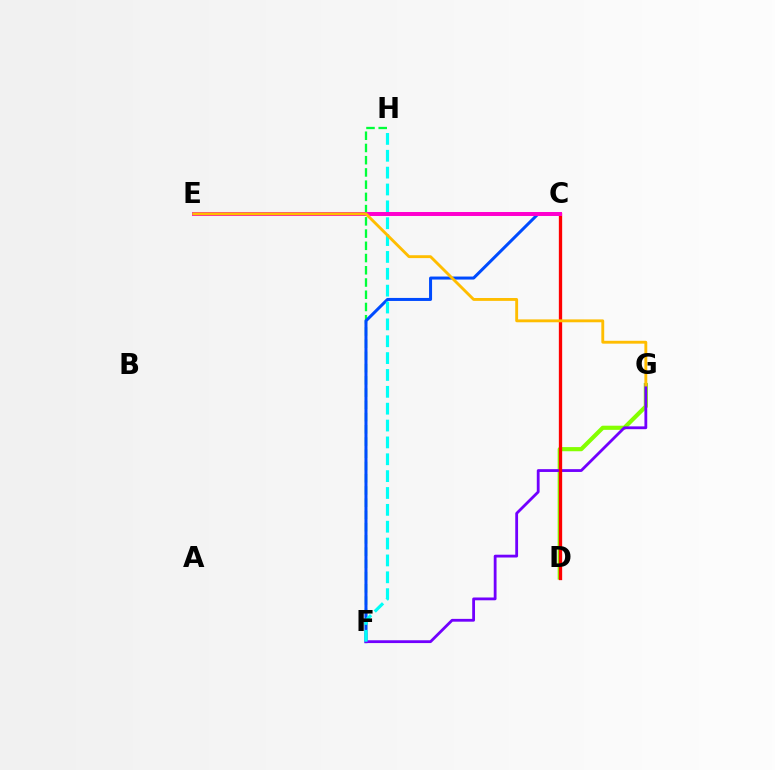{('D', 'G'): [{'color': '#84ff00', 'line_style': 'solid', 'thickness': 2.99}], ('F', 'H'): [{'color': '#00ff39', 'line_style': 'dashed', 'thickness': 1.66}, {'color': '#00fff6', 'line_style': 'dashed', 'thickness': 2.29}], ('C', 'F'): [{'color': '#004bff', 'line_style': 'solid', 'thickness': 2.17}], ('F', 'G'): [{'color': '#7200ff', 'line_style': 'solid', 'thickness': 2.02}], ('C', 'D'): [{'color': '#ff0000', 'line_style': 'solid', 'thickness': 2.38}], ('C', 'E'): [{'color': '#ff00cf', 'line_style': 'solid', 'thickness': 2.86}], ('E', 'G'): [{'color': '#ffbd00', 'line_style': 'solid', 'thickness': 2.07}]}